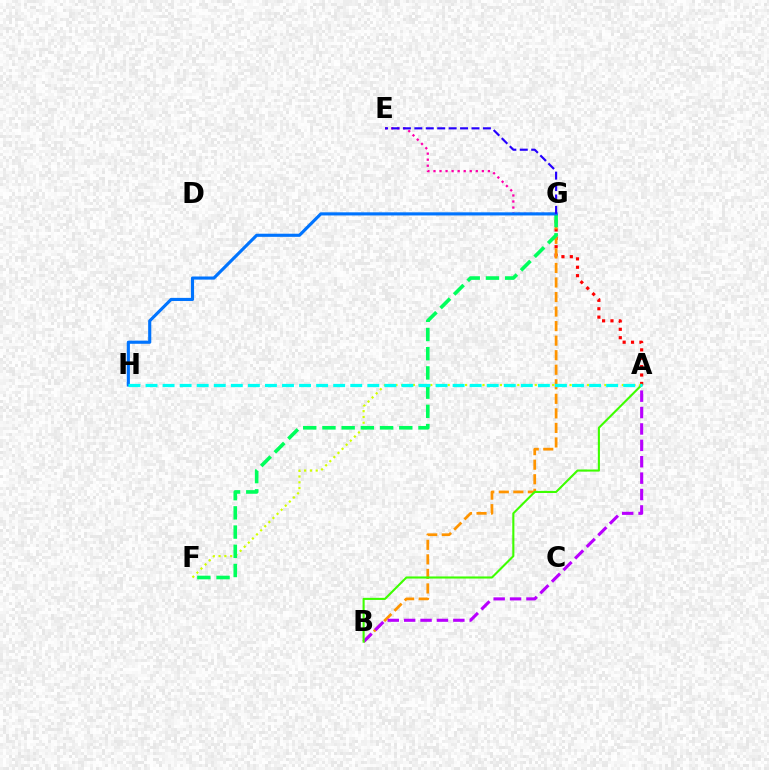{('A', 'G'): [{'color': '#ff0000', 'line_style': 'dotted', 'thickness': 2.28}], ('A', 'F'): [{'color': '#d1ff00', 'line_style': 'dotted', 'thickness': 1.58}], ('B', 'G'): [{'color': '#ff9400', 'line_style': 'dashed', 'thickness': 1.98}], ('A', 'B'): [{'color': '#b900ff', 'line_style': 'dashed', 'thickness': 2.23}, {'color': '#3dff00', 'line_style': 'solid', 'thickness': 1.51}], ('F', 'G'): [{'color': '#00ff5c', 'line_style': 'dashed', 'thickness': 2.61}], ('E', 'G'): [{'color': '#ff00ac', 'line_style': 'dotted', 'thickness': 1.64}, {'color': '#2500ff', 'line_style': 'dashed', 'thickness': 1.55}], ('G', 'H'): [{'color': '#0074ff', 'line_style': 'solid', 'thickness': 2.25}], ('A', 'H'): [{'color': '#00fff6', 'line_style': 'dashed', 'thickness': 2.32}]}